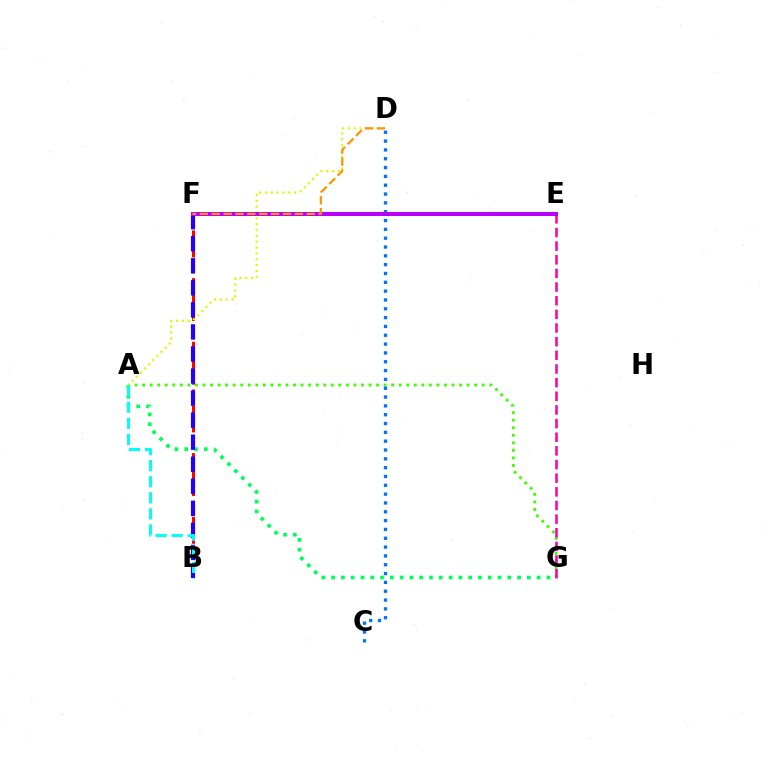{('A', 'G'): [{'color': '#00ff5c', 'line_style': 'dotted', 'thickness': 2.66}, {'color': '#3dff00', 'line_style': 'dotted', 'thickness': 2.05}], ('B', 'F'): [{'color': '#ff0000', 'line_style': 'dashed', 'thickness': 2.16}, {'color': '#2500ff', 'line_style': 'dashed', 'thickness': 3.0}], ('E', 'G'): [{'color': '#ff00ac', 'line_style': 'dashed', 'thickness': 1.85}], ('A', 'D'): [{'color': '#d1ff00', 'line_style': 'dotted', 'thickness': 1.59}], ('C', 'D'): [{'color': '#0074ff', 'line_style': 'dotted', 'thickness': 2.4}], ('E', 'F'): [{'color': '#b900ff', 'line_style': 'solid', 'thickness': 2.88}], ('A', 'B'): [{'color': '#00fff6', 'line_style': 'dashed', 'thickness': 2.19}], ('D', 'F'): [{'color': '#ff9400', 'line_style': 'dashed', 'thickness': 1.61}]}